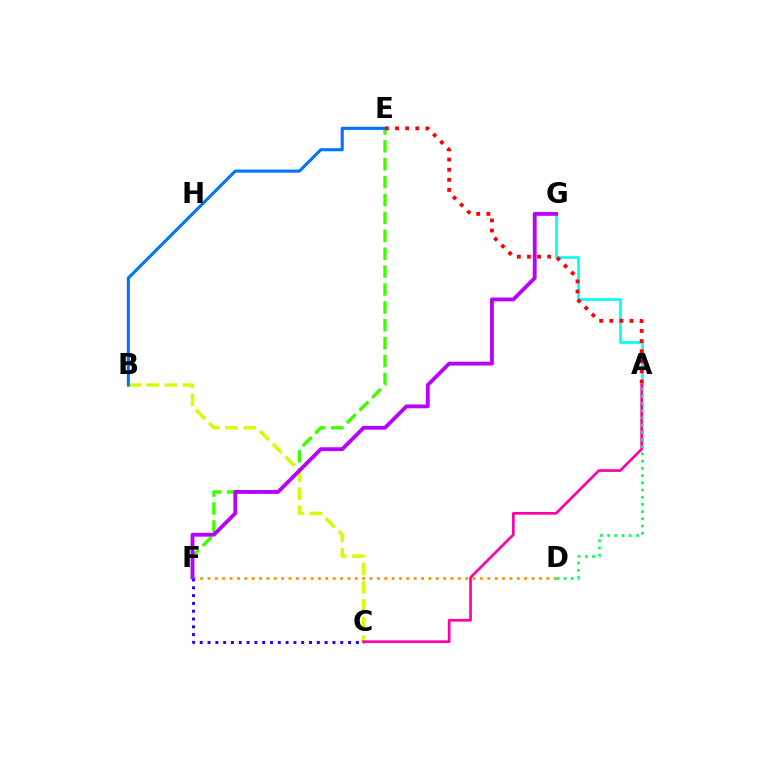{('E', 'F'): [{'color': '#3dff00', 'line_style': 'dashed', 'thickness': 2.43}], ('D', 'F'): [{'color': '#ff9400', 'line_style': 'dotted', 'thickness': 2.0}], ('C', 'F'): [{'color': '#2500ff', 'line_style': 'dotted', 'thickness': 2.12}], ('A', 'G'): [{'color': '#00fff6', 'line_style': 'solid', 'thickness': 1.95}], ('B', 'C'): [{'color': '#d1ff00', 'line_style': 'dashed', 'thickness': 2.47}], ('B', 'E'): [{'color': '#0074ff', 'line_style': 'solid', 'thickness': 2.23}], ('A', 'C'): [{'color': '#ff00ac', 'line_style': 'solid', 'thickness': 1.93}], ('A', 'E'): [{'color': '#ff0000', 'line_style': 'dotted', 'thickness': 2.75}], ('F', 'G'): [{'color': '#b900ff', 'line_style': 'solid', 'thickness': 2.76}], ('A', 'D'): [{'color': '#00ff5c', 'line_style': 'dotted', 'thickness': 1.96}]}